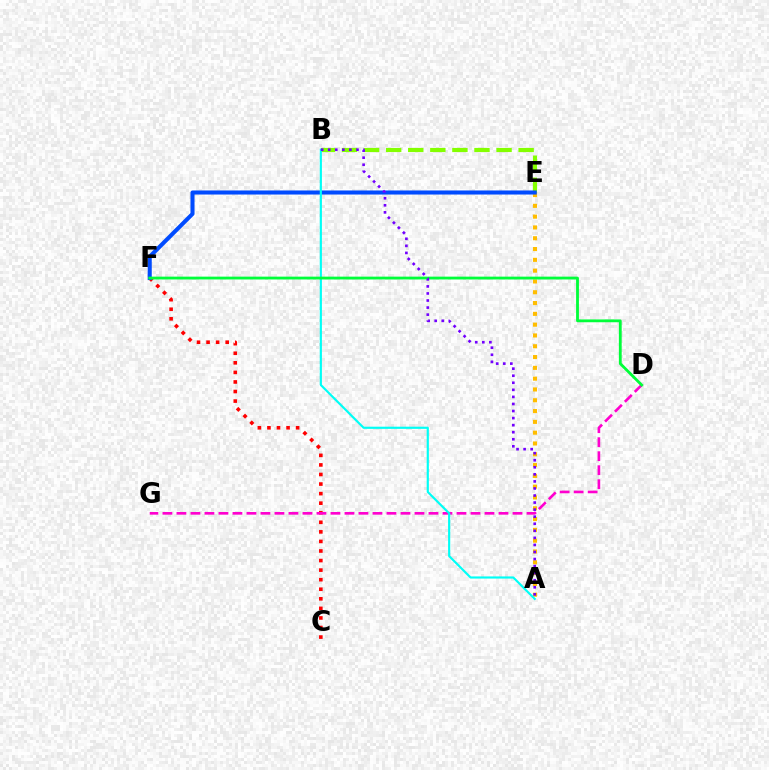{('C', 'F'): [{'color': '#ff0000', 'line_style': 'dotted', 'thickness': 2.6}], ('A', 'E'): [{'color': '#ffbd00', 'line_style': 'dotted', 'thickness': 2.93}], ('B', 'E'): [{'color': '#84ff00', 'line_style': 'dashed', 'thickness': 3.0}], ('D', 'G'): [{'color': '#ff00cf', 'line_style': 'dashed', 'thickness': 1.9}], ('E', 'F'): [{'color': '#004bff', 'line_style': 'solid', 'thickness': 2.93}], ('A', 'B'): [{'color': '#00fff6', 'line_style': 'solid', 'thickness': 1.56}, {'color': '#7200ff', 'line_style': 'dotted', 'thickness': 1.92}], ('D', 'F'): [{'color': '#00ff39', 'line_style': 'solid', 'thickness': 2.03}]}